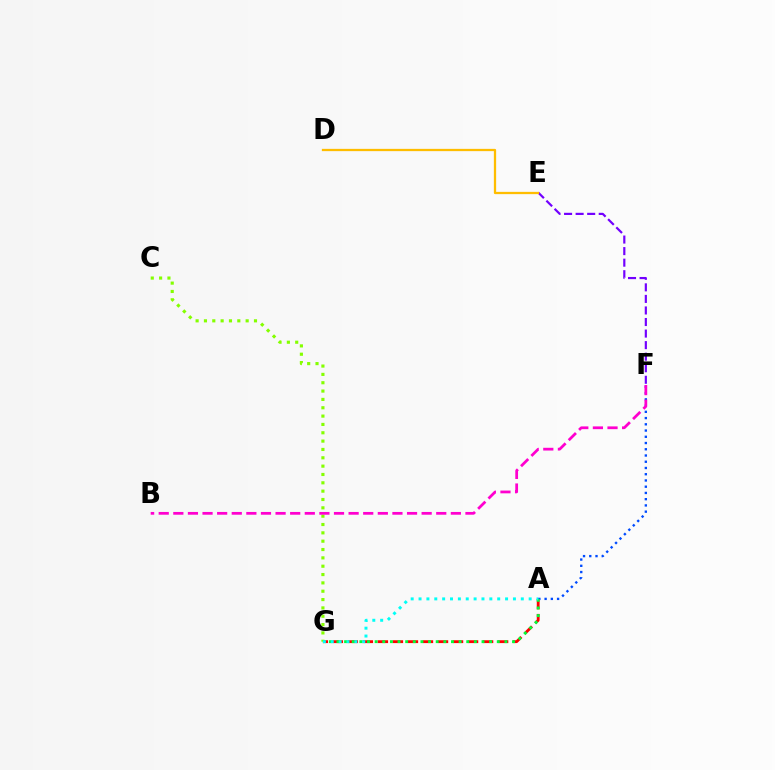{('A', 'G'): [{'color': '#ff0000', 'line_style': 'dashed', 'thickness': 2.04}, {'color': '#00ff39', 'line_style': 'dotted', 'thickness': 2.07}, {'color': '#00fff6', 'line_style': 'dotted', 'thickness': 2.14}], ('A', 'F'): [{'color': '#004bff', 'line_style': 'dotted', 'thickness': 1.7}], ('C', 'G'): [{'color': '#84ff00', 'line_style': 'dotted', 'thickness': 2.27}], ('E', 'F'): [{'color': '#7200ff', 'line_style': 'dashed', 'thickness': 1.57}], ('B', 'F'): [{'color': '#ff00cf', 'line_style': 'dashed', 'thickness': 1.98}], ('D', 'E'): [{'color': '#ffbd00', 'line_style': 'solid', 'thickness': 1.63}]}